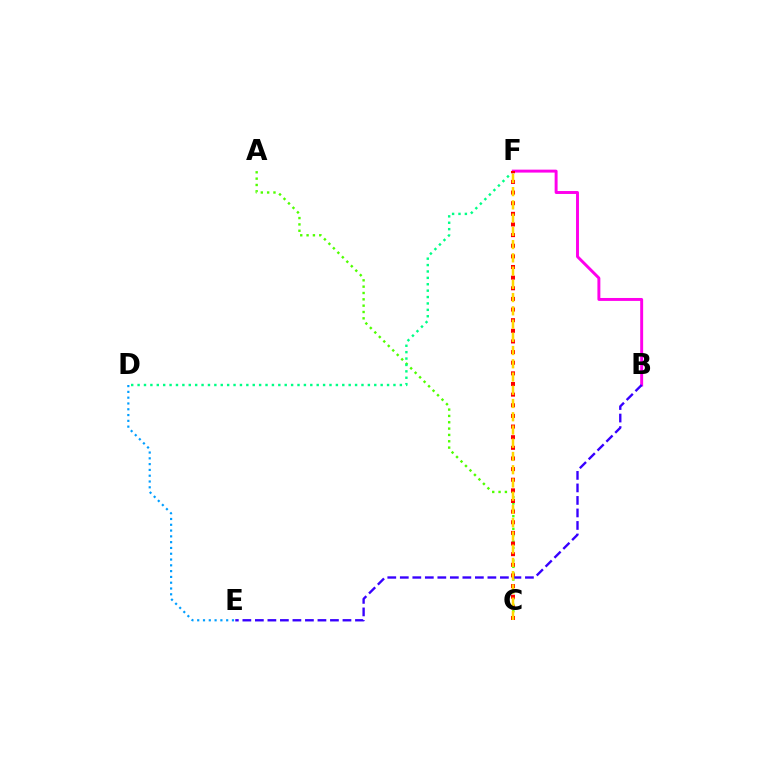{('A', 'C'): [{'color': '#4fff00', 'line_style': 'dotted', 'thickness': 1.72}], ('D', 'F'): [{'color': '#00ff86', 'line_style': 'dotted', 'thickness': 1.74}], ('B', 'F'): [{'color': '#ff00ed', 'line_style': 'solid', 'thickness': 2.12}], ('C', 'F'): [{'color': '#ff0000', 'line_style': 'dotted', 'thickness': 2.89}, {'color': '#ffd500', 'line_style': 'dashed', 'thickness': 1.8}], ('B', 'E'): [{'color': '#3700ff', 'line_style': 'dashed', 'thickness': 1.7}], ('D', 'E'): [{'color': '#009eff', 'line_style': 'dotted', 'thickness': 1.57}]}